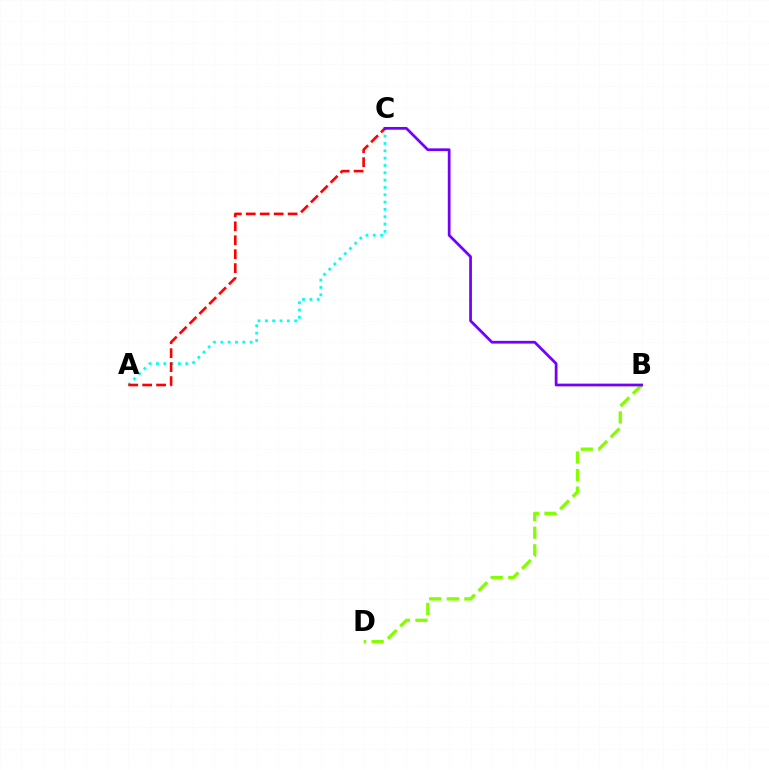{('A', 'C'): [{'color': '#00fff6', 'line_style': 'dotted', 'thickness': 1.99}, {'color': '#ff0000', 'line_style': 'dashed', 'thickness': 1.9}], ('B', 'D'): [{'color': '#84ff00', 'line_style': 'dashed', 'thickness': 2.39}], ('B', 'C'): [{'color': '#7200ff', 'line_style': 'solid', 'thickness': 1.97}]}